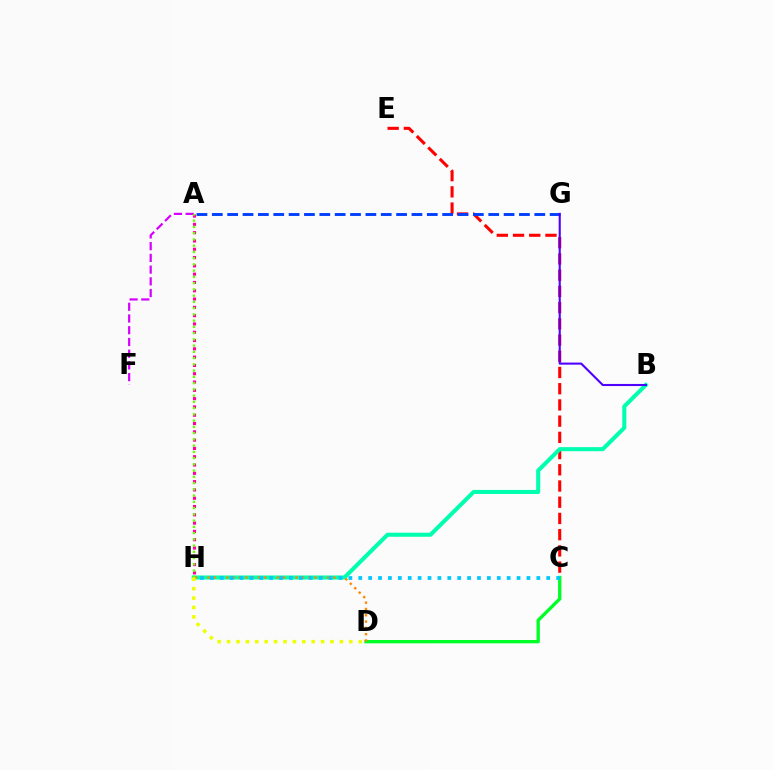{('C', 'D'): [{'color': '#00ff27', 'line_style': 'solid', 'thickness': 2.41}], ('C', 'E'): [{'color': '#ff0000', 'line_style': 'dashed', 'thickness': 2.2}], ('B', 'H'): [{'color': '#00ffaf', 'line_style': 'solid', 'thickness': 2.93}], ('D', 'H'): [{'color': '#ff8800', 'line_style': 'dotted', 'thickness': 1.71}, {'color': '#eeff00', 'line_style': 'dotted', 'thickness': 2.55}], ('C', 'H'): [{'color': '#00c7ff', 'line_style': 'dotted', 'thickness': 2.69}], ('A', 'G'): [{'color': '#003fff', 'line_style': 'dashed', 'thickness': 2.09}], ('A', 'F'): [{'color': '#d600ff', 'line_style': 'dashed', 'thickness': 1.59}], ('A', 'H'): [{'color': '#ff00a0', 'line_style': 'dotted', 'thickness': 2.25}, {'color': '#66ff00', 'line_style': 'dotted', 'thickness': 1.7}], ('B', 'G'): [{'color': '#4f00ff', 'line_style': 'solid', 'thickness': 1.51}]}